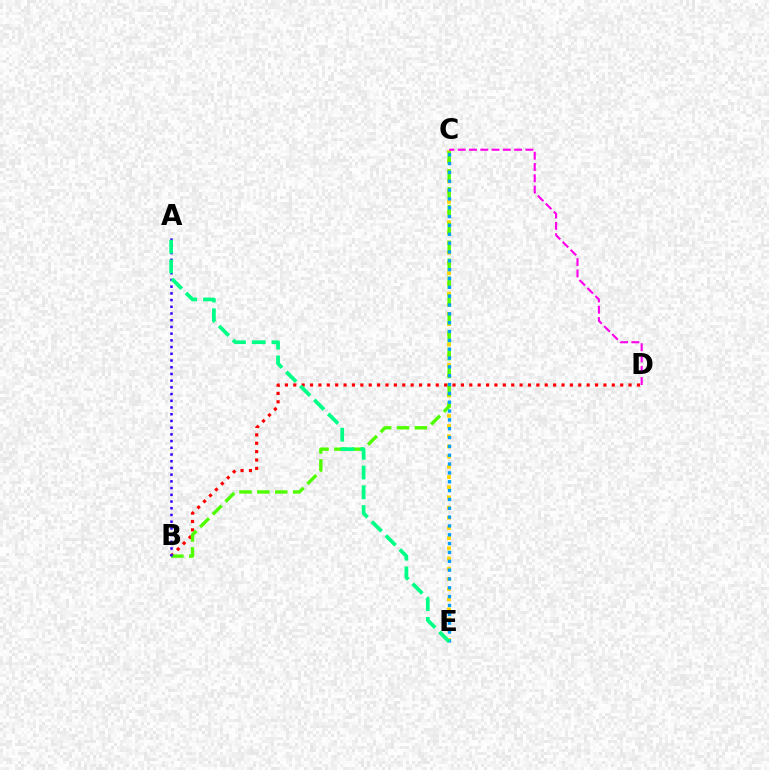{('C', 'E'): [{'color': '#ffd500', 'line_style': 'dotted', 'thickness': 2.77}, {'color': '#009eff', 'line_style': 'dotted', 'thickness': 2.4}], ('B', 'D'): [{'color': '#ff0000', 'line_style': 'dotted', 'thickness': 2.28}], ('B', 'C'): [{'color': '#4fff00', 'line_style': 'dashed', 'thickness': 2.43}], ('C', 'D'): [{'color': '#ff00ed', 'line_style': 'dashed', 'thickness': 1.53}], ('A', 'B'): [{'color': '#3700ff', 'line_style': 'dotted', 'thickness': 1.82}], ('A', 'E'): [{'color': '#00ff86', 'line_style': 'dashed', 'thickness': 2.68}]}